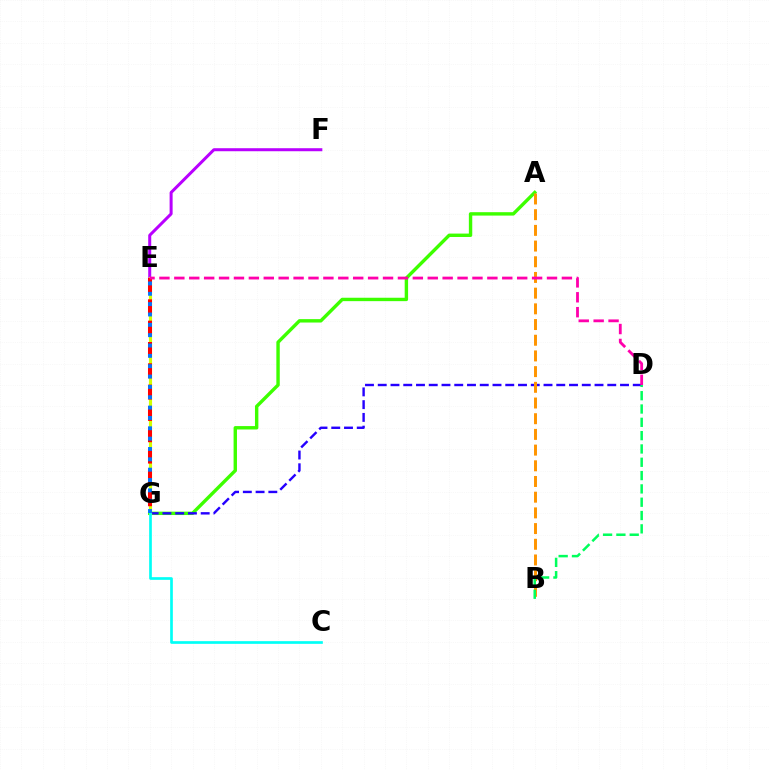{('E', 'F'): [{'color': '#b900ff', 'line_style': 'solid', 'thickness': 2.17}], ('A', 'G'): [{'color': '#3dff00', 'line_style': 'solid', 'thickness': 2.45}], ('D', 'G'): [{'color': '#2500ff', 'line_style': 'dashed', 'thickness': 1.73}], ('E', 'G'): [{'color': '#d1ff00', 'line_style': 'solid', 'thickness': 2.27}, {'color': '#ff0000', 'line_style': 'dashed', 'thickness': 2.9}, {'color': '#0074ff', 'line_style': 'dotted', 'thickness': 2.81}], ('C', 'G'): [{'color': '#00fff6', 'line_style': 'solid', 'thickness': 1.93}], ('A', 'B'): [{'color': '#ff9400', 'line_style': 'dashed', 'thickness': 2.13}], ('D', 'E'): [{'color': '#ff00ac', 'line_style': 'dashed', 'thickness': 2.03}], ('B', 'D'): [{'color': '#00ff5c', 'line_style': 'dashed', 'thickness': 1.81}]}